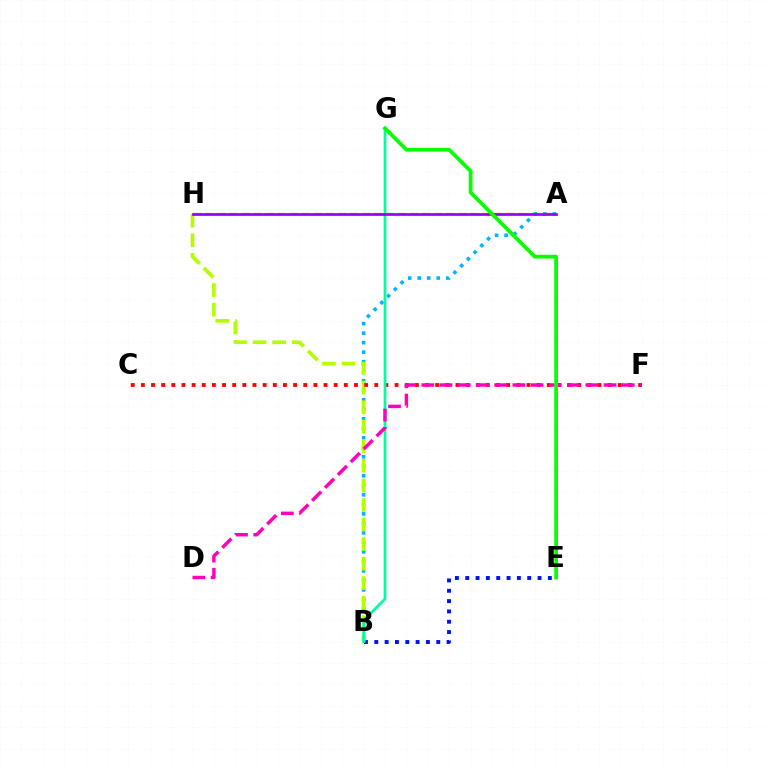{('A', 'B'): [{'color': '#00b5ff', 'line_style': 'dotted', 'thickness': 2.58}], ('B', 'E'): [{'color': '#0010ff', 'line_style': 'dotted', 'thickness': 2.81}], ('B', 'H'): [{'color': '#b3ff00', 'line_style': 'dashed', 'thickness': 2.66}], ('C', 'F'): [{'color': '#ff0000', 'line_style': 'dotted', 'thickness': 2.76}], ('A', 'H'): [{'color': '#ffa500', 'line_style': 'dashed', 'thickness': 1.64}, {'color': '#9b00ff', 'line_style': 'solid', 'thickness': 1.97}], ('B', 'G'): [{'color': '#00ff9d', 'line_style': 'solid', 'thickness': 1.96}], ('D', 'F'): [{'color': '#ff00bd', 'line_style': 'dashed', 'thickness': 2.48}], ('E', 'G'): [{'color': '#08ff00', 'line_style': 'solid', 'thickness': 2.7}]}